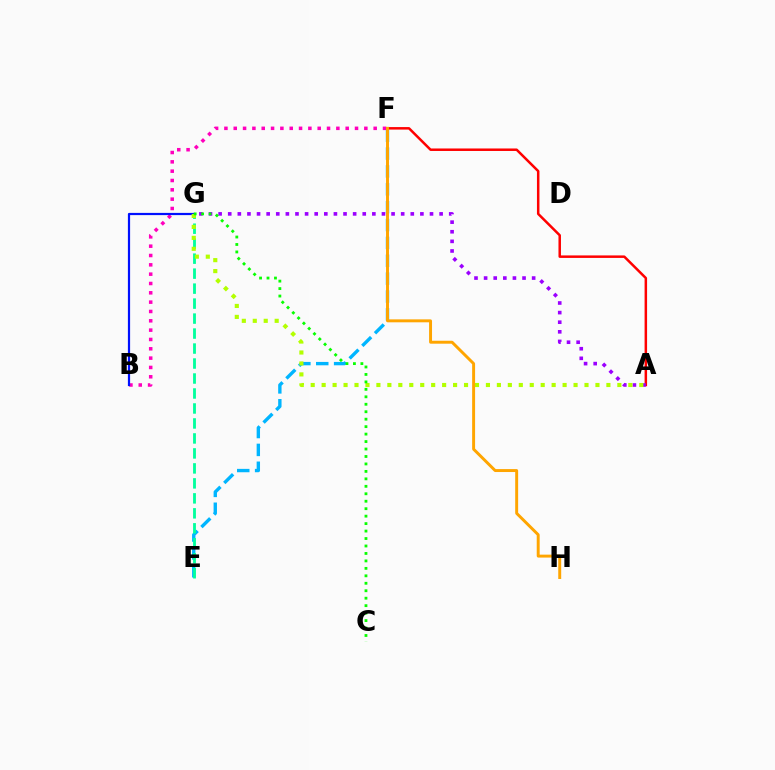{('E', 'F'): [{'color': '#00b5ff', 'line_style': 'dashed', 'thickness': 2.43}], ('B', 'F'): [{'color': '#ff00bd', 'line_style': 'dotted', 'thickness': 2.53}], ('A', 'F'): [{'color': '#ff0000', 'line_style': 'solid', 'thickness': 1.8}], ('A', 'G'): [{'color': '#9b00ff', 'line_style': 'dotted', 'thickness': 2.61}, {'color': '#b3ff00', 'line_style': 'dotted', 'thickness': 2.98}], ('E', 'G'): [{'color': '#00ff9d', 'line_style': 'dashed', 'thickness': 2.04}], ('B', 'G'): [{'color': '#0010ff', 'line_style': 'solid', 'thickness': 1.59}], ('F', 'H'): [{'color': '#ffa500', 'line_style': 'solid', 'thickness': 2.12}], ('C', 'G'): [{'color': '#08ff00', 'line_style': 'dotted', 'thickness': 2.03}]}